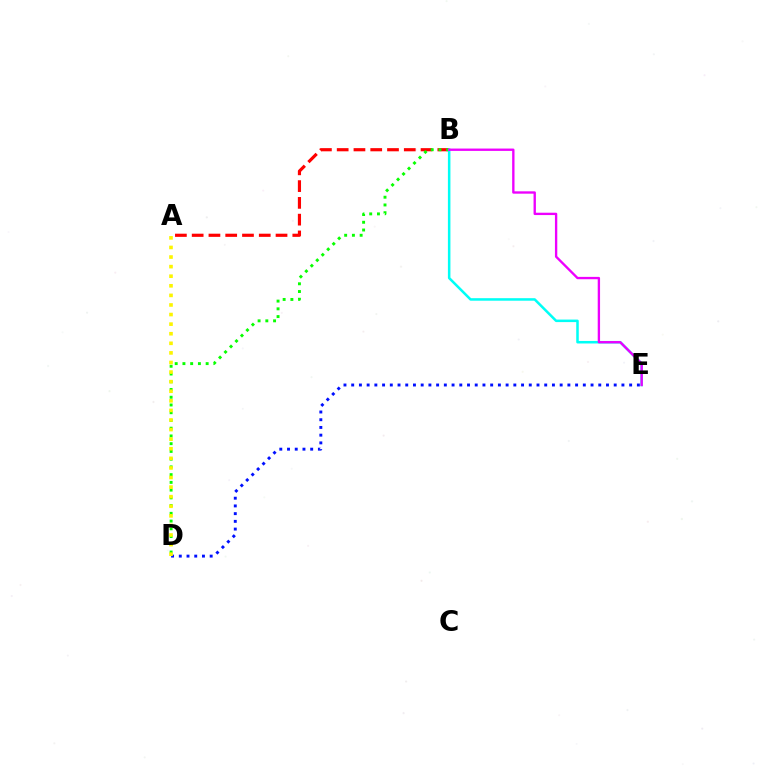{('A', 'B'): [{'color': '#ff0000', 'line_style': 'dashed', 'thickness': 2.28}], ('B', 'D'): [{'color': '#08ff00', 'line_style': 'dotted', 'thickness': 2.1}], ('B', 'E'): [{'color': '#00fff6', 'line_style': 'solid', 'thickness': 1.82}, {'color': '#ee00ff', 'line_style': 'solid', 'thickness': 1.69}], ('D', 'E'): [{'color': '#0010ff', 'line_style': 'dotted', 'thickness': 2.1}], ('A', 'D'): [{'color': '#fcf500', 'line_style': 'dotted', 'thickness': 2.6}]}